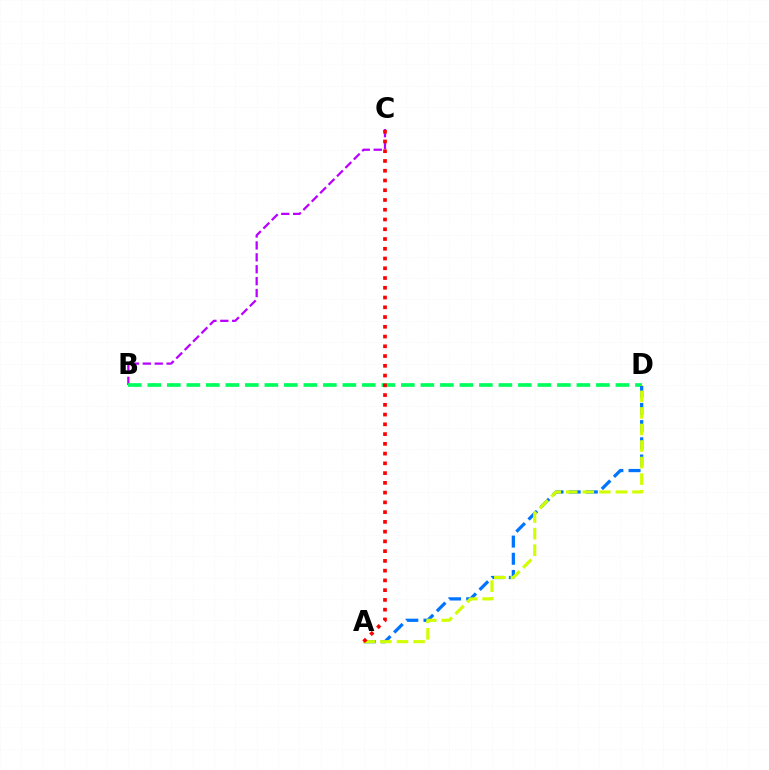{('B', 'C'): [{'color': '#b900ff', 'line_style': 'dashed', 'thickness': 1.62}], ('B', 'D'): [{'color': '#00ff5c', 'line_style': 'dashed', 'thickness': 2.65}], ('A', 'D'): [{'color': '#0074ff', 'line_style': 'dashed', 'thickness': 2.33}, {'color': '#d1ff00', 'line_style': 'dashed', 'thickness': 2.25}], ('A', 'C'): [{'color': '#ff0000', 'line_style': 'dotted', 'thickness': 2.65}]}